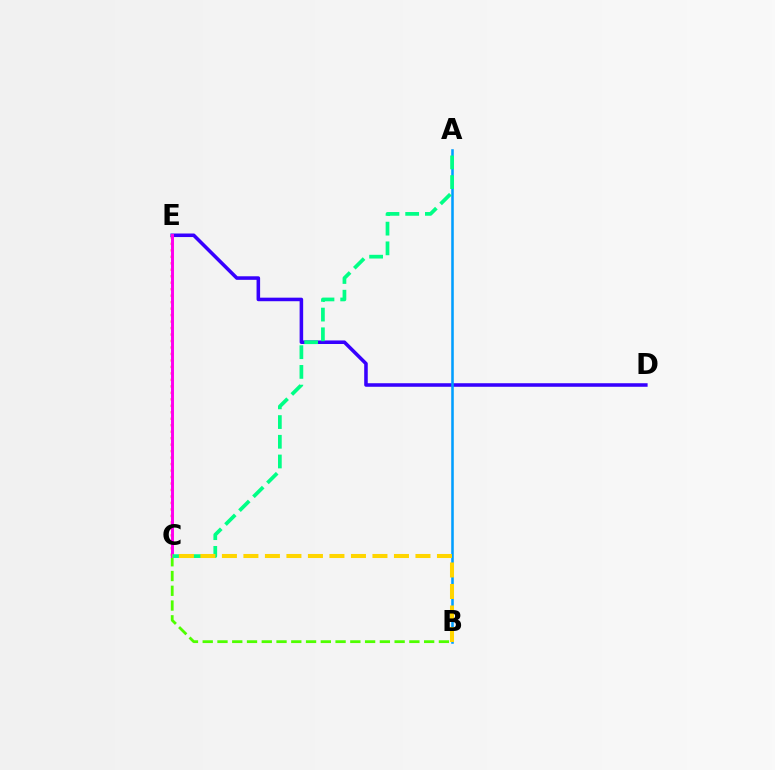{('B', 'C'): [{'color': '#4fff00', 'line_style': 'dashed', 'thickness': 2.01}, {'color': '#ffd500', 'line_style': 'dashed', 'thickness': 2.92}], ('C', 'E'): [{'color': '#ff0000', 'line_style': 'dotted', 'thickness': 1.76}, {'color': '#ff00ed', 'line_style': 'solid', 'thickness': 2.13}], ('D', 'E'): [{'color': '#3700ff', 'line_style': 'solid', 'thickness': 2.56}], ('A', 'B'): [{'color': '#009eff', 'line_style': 'solid', 'thickness': 1.85}], ('A', 'C'): [{'color': '#00ff86', 'line_style': 'dashed', 'thickness': 2.68}]}